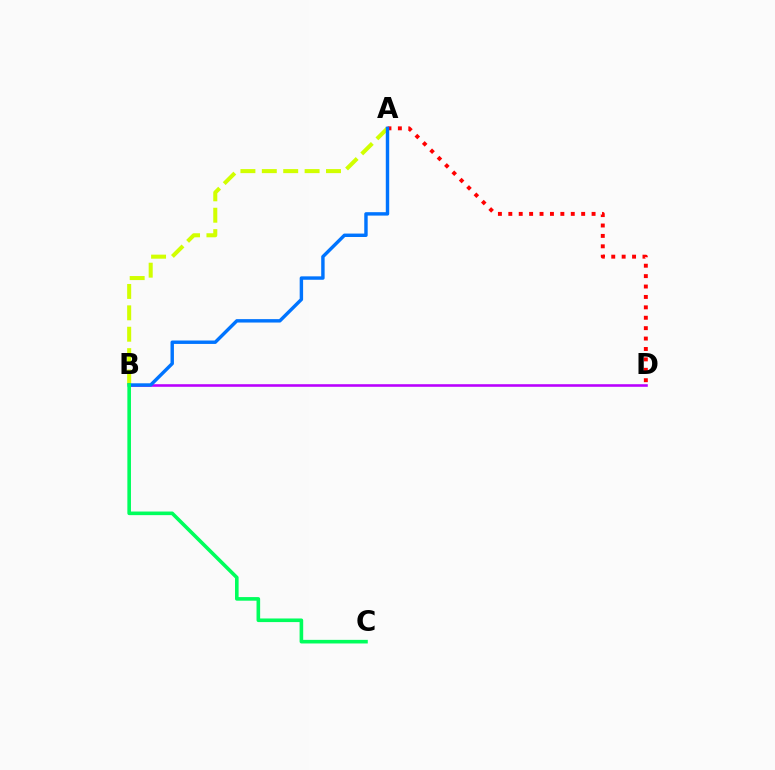{('B', 'D'): [{'color': '#b900ff', 'line_style': 'solid', 'thickness': 1.86}], ('A', 'D'): [{'color': '#ff0000', 'line_style': 'dotted', 'thickness': 2.83}], ('A', 'B'): [{'color': '#d1ff00', 'line_style': 'dashed', 'thickness': 2.91}, {'color': '#0074ff', 'line_style': 'solid', 'thickness': 2.46}], ('B', 'C'): [{'color': '#00ff5c', 'line_style': 'solid', 'thickness': 2.6}]}